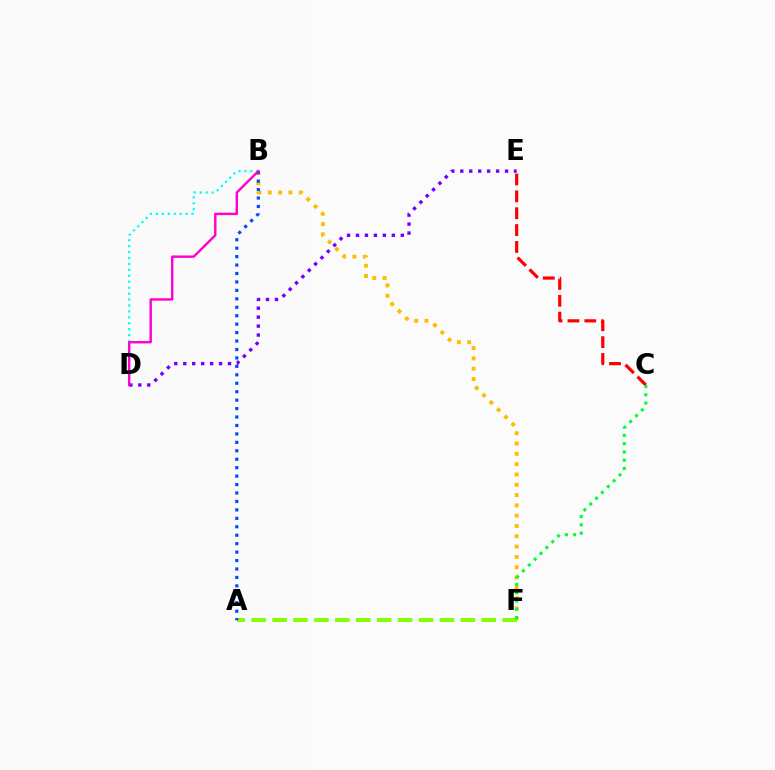{('B', 'F'): [{'color': '#ffbd00', 'line_style': 'dotted', 'thickness': 2.8}], ('A', 'F'): [{'color': '#84ff00', 'line_style': 'dashed', 'thickness': 2.84}], ('C', 'E'): [{'color': '#ff0000', 'line_style': 'dashed', 'thickness': 2.29}], ('C', 'F'): [{'color': '#00ff39', 'line_style': 'dotted', 'thickness': 2.24}], ('A', 'B'): [{'color': '#004bff', 'line_style': 'dotted', 'thickness': 2.29}], ('B', 'D'): [{'color': '#00fff6', 'line_style': 'dotted', 'thickness': 1.61}, {'color': '#ff00cf', 'line_style': 'solid', 'thickness': 1.73}], ('D', 'E'): [{'color': '#7200ff', 'line_style': 'dotted', 'thickness': 2.43}]}